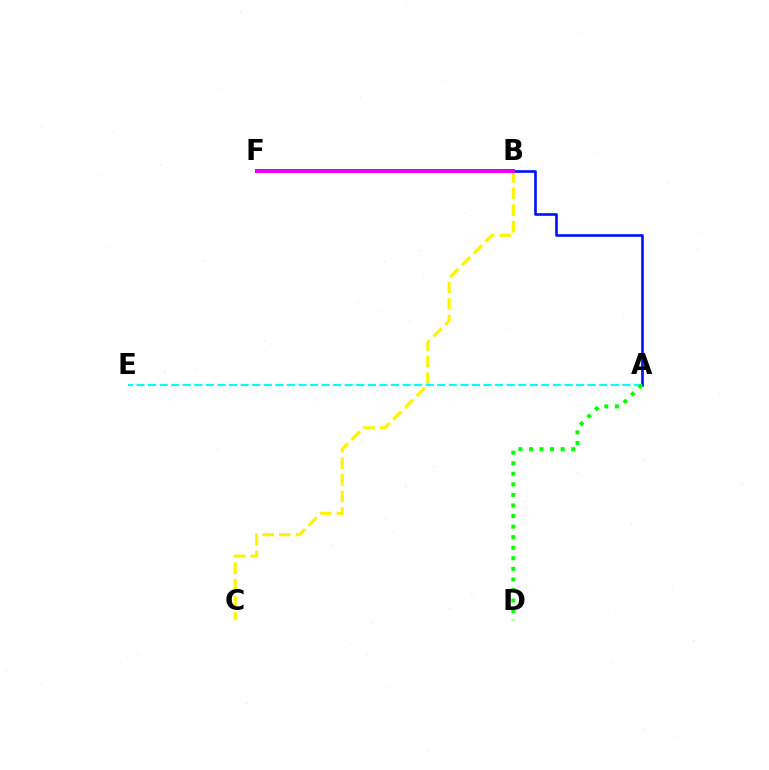{('B', 'F'): [{'color': '#ff0000', 'line_style': 'solid', 'thickness': 2.78}, {'color': '#ee00ff', 'line_style': 'solid', 'thickness': 2.13}], ('B', 'C'): [{'color': '#fcf500', 'line_style': 'dashed', 'thickness': 2.26}], ('A', 'B'): [{'color': '#0010ff', 'line_style': 'solid', 'thickness': 1.88}], ('A', 'E'): [{'color': '#00fff6', 'line_style': 'dashed', 'thickness': 1.57}], ('A', 'D'): [{'color': '#08ff00', 'line_style': 'dotted', 'thickness': 2.87}]}